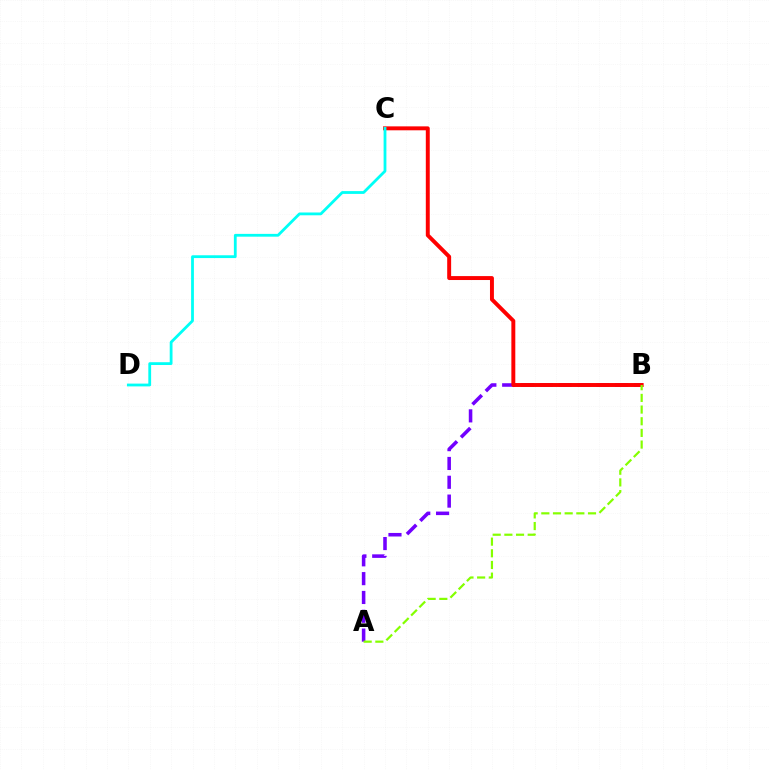{('A', 'B'): [{'color': '#7200ff', 'line_style': 'dashed', 'thickness': 2.56}, {'color': '#84ff00', 'line_style': 'dashed', 'thickness': 1.59}], ('B', 'C'): [{'color': '#ff0000', 'line_style': 'solid', 'thickness': 2.83}], ('C', 'D'): [{'color': '#00fff6', 'line_style': 'solid', 'thickness': 2.01}]}